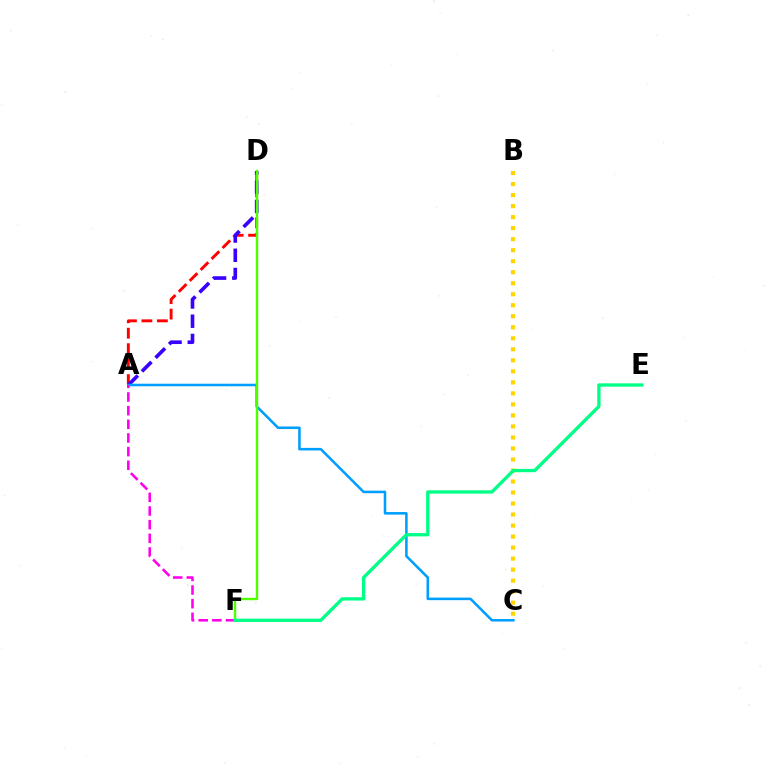{('A', 'D'): [{'color': '#ff0000', 'line_style': 'dashed', 'thickness': 2.1}, {'color': '#3700ff', 'line_style': 'dashed', 'thickness': 2.61}], ('A', 'C'): [{'color': '#009eff', 'line_style': 'solid', 'thickness': 1.84}], ('A', 'F'): [{'color': '#ff00ed', 'line_style': 'dashed', 'thickness': 1.85}], ('D', 'F'): [{'color': '#4fff00', 'line_style': 'solid', 'thickness': 1.76}], ('B', 'C'): [{'color': '#ffd500', 'line_style': 'dotted', 'thickness': 2.99}], ('E', 'F'): [{'color': '#00ff86', 'line_style': 'solid', 'thickness': 2.39}]}